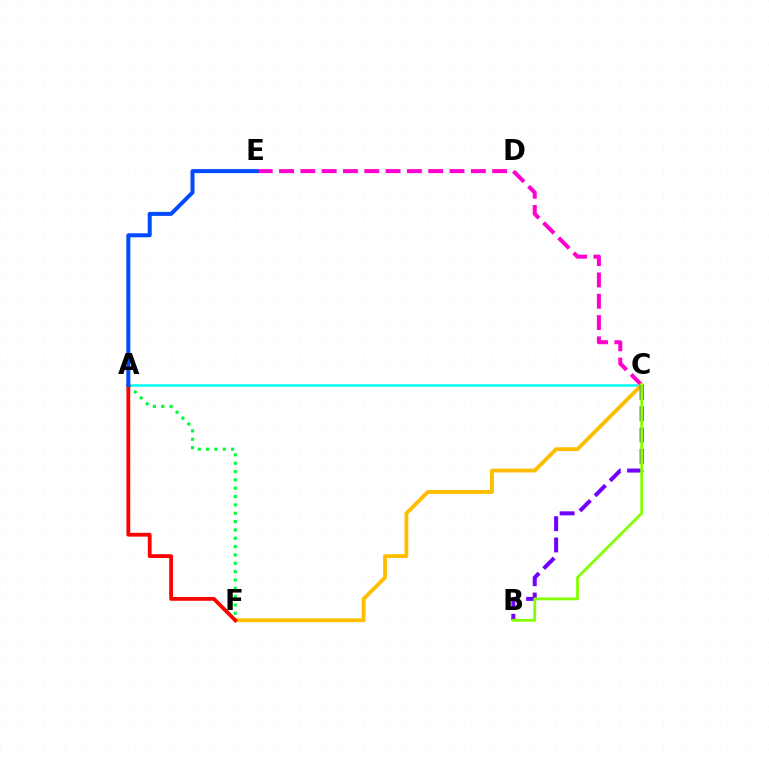{('A', 'C'): [{'color': '#00fff6', 'line_style': 'solid', 'thickness': 1.83}], ('C', 'E'): [{'color': '#ff00cf', 'line_style': 'dashed', 'thickness': 2.9}], ('C', 'F'): [{'color': '#ffbd00', 'line_style': 'solid', 'thickness': 2.75}], ('A', 'F'): [{'color': '#00ff39', 'line_style': 'dotted', 'thickness': 2.27}, {'color': '#ff0000', 'line_style': 'solid', 'thickness': 2.73}], ('B', 'C'): [{'color': '#7200ff', 'line_style': 'dashed', 'thickness': 2.89}, {'color': '#84ff00', 'line_style': 'solid', 'thickness': 2.01}], ('A', 'E'): [{'color': '#004bff', 'line_style': 'solid', 'thickness': 2.88}]}